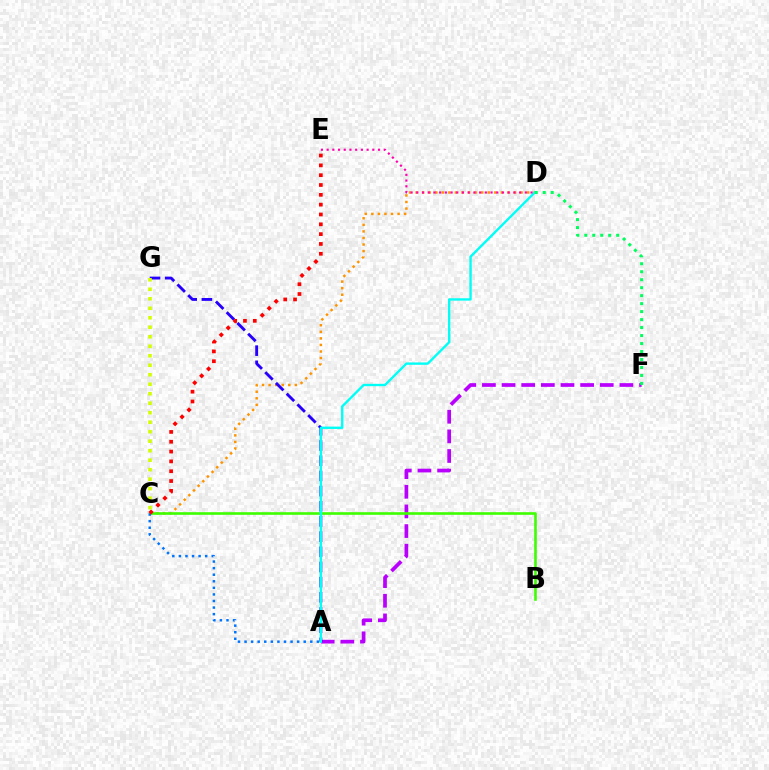{('C', 'D'): [{'color': '#ff9400', 'line_style': 'dotted', 'thickness': 1.78}], ('A', 'F'): [{'color': '#b900ff', 'line_style': 'dashed', 'thickness': 2.67}], ('B', 'C'): [{'color': '#3dff00', 'line_style': 'solid', 'thickness': 1.88}], ('A', 'C'): [{'color': '#0074ff', 'line_style': 'dotted', 'thickness': 1.79}], ('A', 'G'): [{'color': '#2500ff', 'line_style': 'dashed', 'thickness': 2.06}], ('A', 'D'): [{'color': '#00fff6', 'line_style': 'solid', 'thickness': 1.7}], ('C', 'E'): [{'color': '#ff0000', 'line_style': 'dotted', 'thickness': 2.67}], ('C', 'G'): [{'color': '#d1ff00', 'line_style': 'dotted', 'thickness': 2.58}], ('D', 'E'): [{'color': '#ff00ac', 'line_style': 'dotted', 'thickness': 1.55}], ('D', 'F'): [{'color': '#00ff5c', 'line_style': 'dotted', 'thickness': 2.17}]}